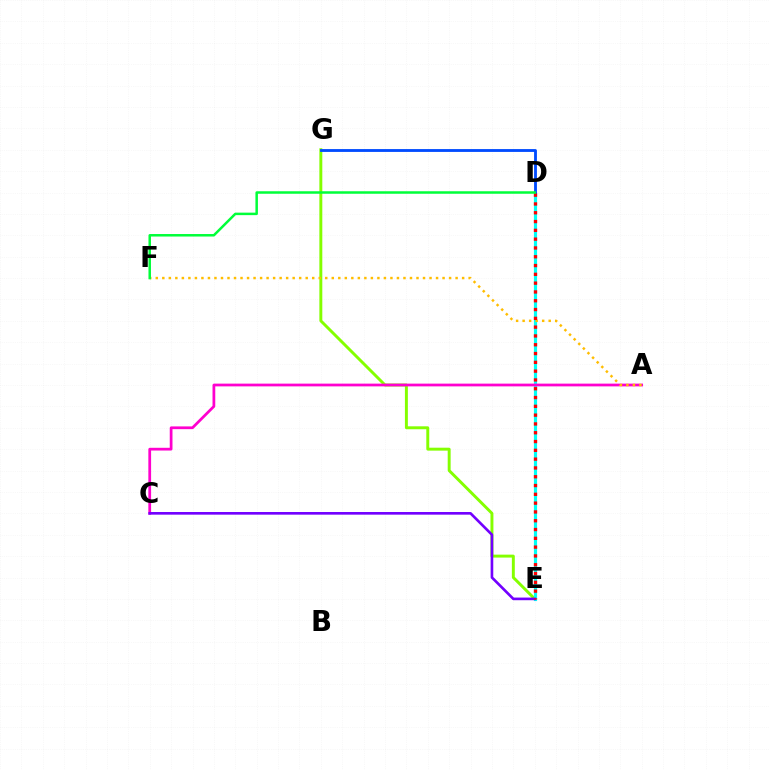{('E', 'G'): [{'color': '#84ff00', 'line_style': 'solid', 'thickness': 2.12}], ('D', 'E'): [{'color': '#00fff6', 'line_style': 'solid', 'thickness': 2.27}, {'color': '#ff0000', 'line_style': 'dotted', 'thickness': 2.39}], ('A', 'C'): [{'color': '#ff00cf', 'line_style': 'solid', 'thickness': 1.98}], ('A', 'F'): [{'color': '#ffbd00', 'line_style': 'dotted', 'thickness': 1.77}], ('D', 'G'): [{'color': '#004bff', 'line_style': 'solid', 'thickness': 2.04}], ('C', 'E'): [{'color': '#7200ff', 'line_style': 'solid', 'thickness': 1.91}], ('D', 'F'): [{'color': '#00ff39', 'line_style': 'solid', 'thickness': 1.8}]}